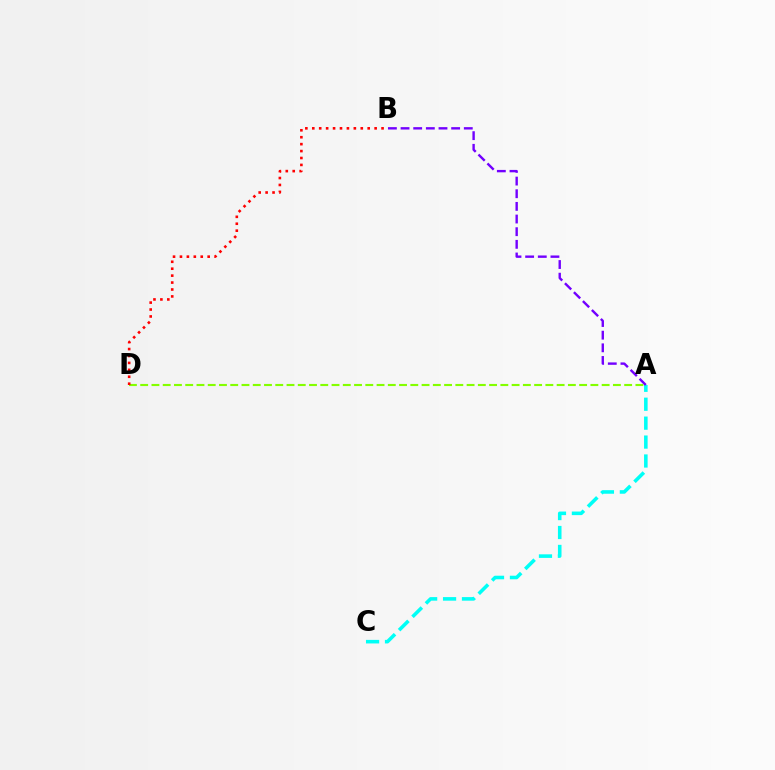{('A', 'D'): [{'color': '#84ff00', 'line_style': 'dashed', 'thickness': 1.53}], ('A', 'C'): [{'color': '#00fff6', 'line_style': 'dashed', 'thickness': 2.57}], ('A', 'B'): [{'color': '#7200ff', 'line_style': 'dashed', 'thickness': 1.72}], ('B', 'D'): [{'color': '#ff0000', 'line_style': 'dotted', 'thickness': 1.88}]}